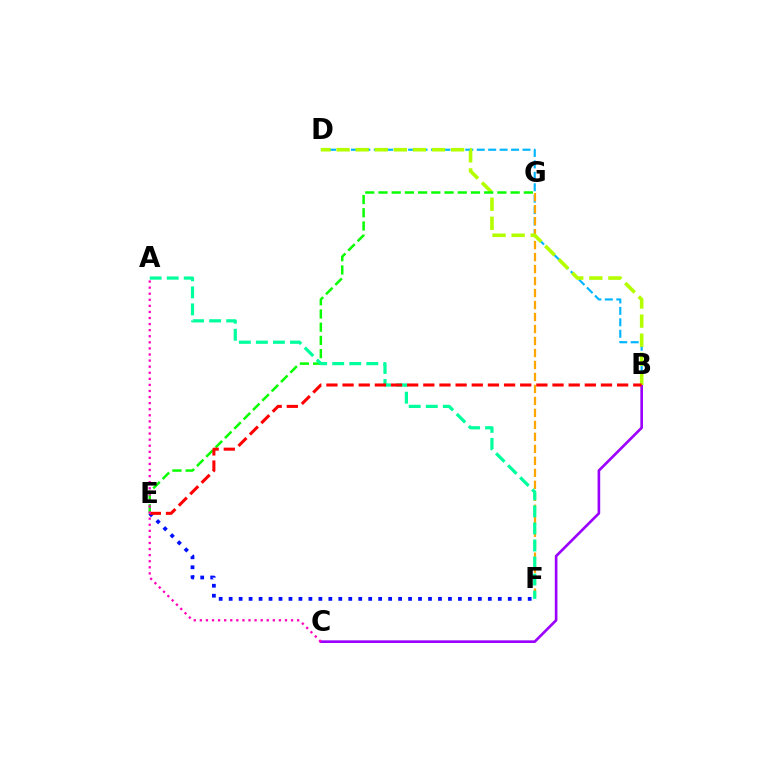{('E', 'F'): [{'color': '#0010ff', 'line_style': 'dotted', 'thickness': 2.71}], ('B', 'D'): [{'color': '#00b5ff', 'line_style': 'dashed', 'thickness': 1.55}, {'color': '#b3ff00', 'line_style': 'dashed', 'thickness': 2.59}], ('B', 'C'): [{'color': '#9b00ff', 'line_style': 'solid', 'thickness': 1.9}], ('F', 'G'): [{'color': '#ffa500', 'line_style': 'dashed', 'thickness': 1.63}], ('E', 'G'): [{'color': '#08ff00', 'line_style': 'dashed', 'thickness': 1.8}], ('A', 'F'): [{'color': '#00ff9d', 'line_style': 'dashed', 'thickness': 2.31}], ('B', 'E'): [{'color': '#ff0000', 'line_style': 'dashed', 'thickness': 2.19}], ('A', 'C'): [{'color': '#ff00bd', 'line_style': 'dotted', 'thickness': 1.65}]}